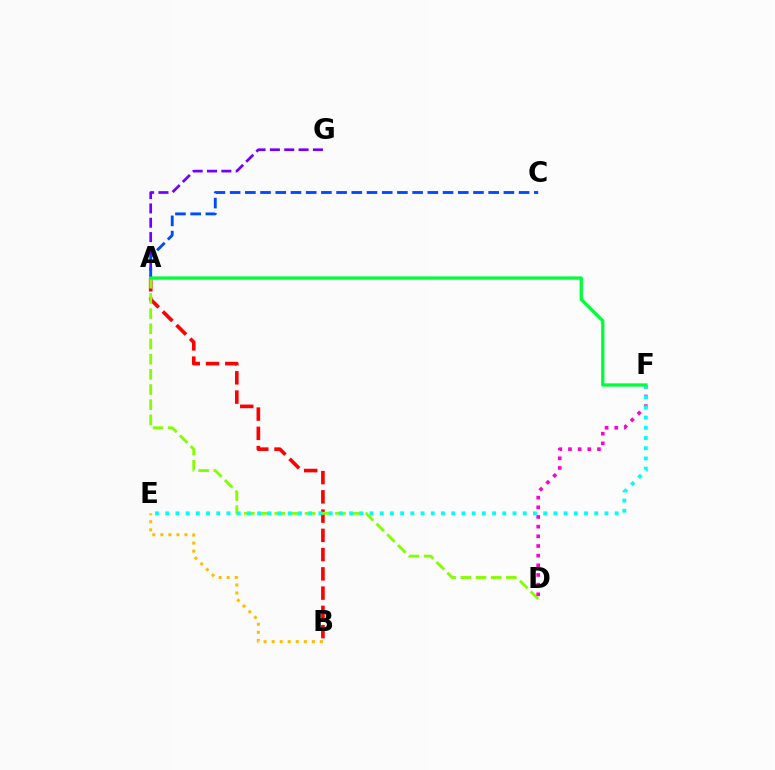{('A', 'B'): [{'color': '#ff0000', 'line_style': 'dashed', 'thickness': 2.62}], ('A', 'D'): [{'color': '#84ff00', 'line_style': 'dashed', 'thickness': 2.06}], ('A', 'G'): [{'color': '#7200ff', 'line_style': 'dashed', 'thickness': 1.95}], ('A', 'C'): [{'color': '#004bff', 'line_style': 'dashed', 'thickness': 2.07}], ('B', 'E'): [{'color': '#ffbd00', 'line_style': 'dotted', 'thickness': 2.19}], ('D', 'F'): [{'color': '#ff00cf', 'line_style': 'dotted', 'thickness': 2.63}], ('E', 'F'): [{'color': '#00fff6', 'line_style': 'dotted', 'thickness': 2.78}], ('A', 'F'): [{'color': '#00ff39', 'line_style': 'solid', 'thickness': 2.38}]}